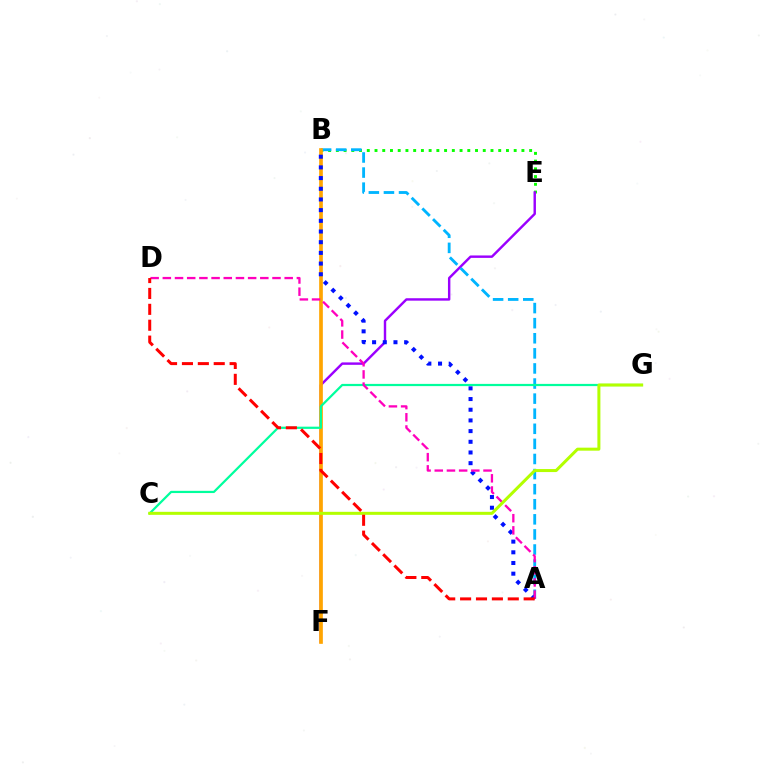{('B', 'E'): [{'color': '#08ff00', 'line_style': 'dotted', 'thickness': 2.1}], ('E', 'F'): [{'color': '#9b00ff', 'line_style': 'solid', 'thickness': 1.75}], ('A', 'B'): [{'color': '#00b5ff', 'line_style': 'dashed', 'thickness': 2.05}, {'color': '#0010ff', 'line_style': 'dotted', 'thickness': 2.9}], ('B', 'F'): [{'color': '#ffa500', 'line_style': 'solid', 'thickness': 2.65}], ('C', 'G'): [{'color': '#00ff9d', 'line_style': 'solid', 'thickness': 1.6}, {'color': '#b3ff00', 'line_style': 'solid', 'thickness': 2.17}], ('A', 'D'): [{'color': '#ff00bd', 'line_style': 'dashed', 'thickness': 1.66}, {'color': '#ff0000', 'line_style': 'dashed', 'thickness': 2.16}]}